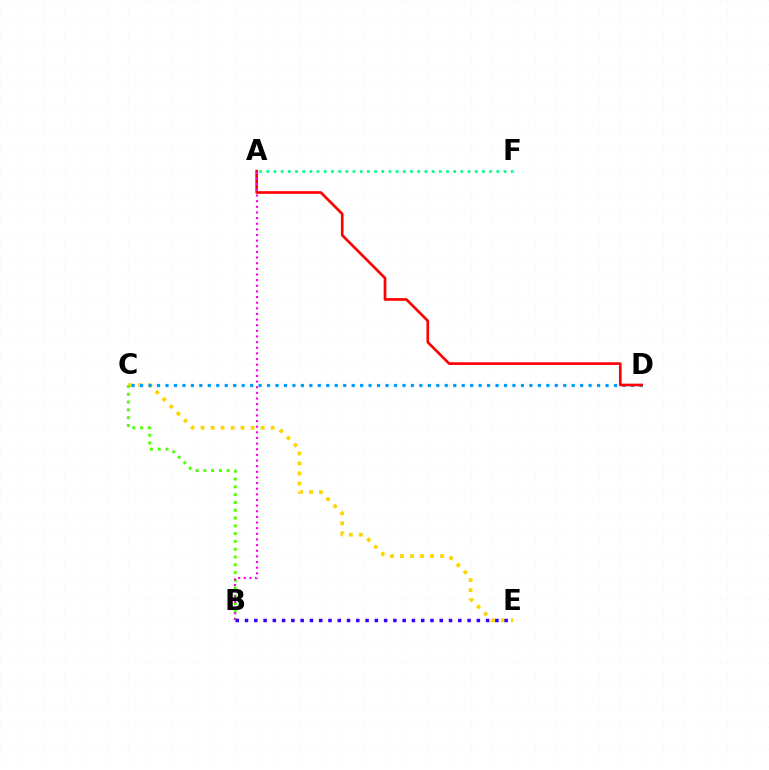{('A', 'F'): [{'color': '#00ff86', 'line_style': 'dotted', 'thickness': 1.95}], ('C', 'E'): [{'color': '#ffd500', 'line_style': 'dotted', 'thickness': 2.72}], ('C', 'D'): [{'color': '#009eff', 'line_style': 'dotted', 'thickness': 2.3}], ('B', 'C'): [{'color': '#4fff00', 'line_style': 'dotted', 'thickness': 2.12}], ('B', 'E'): [{'color': '#3700ff', 'line_style': 'dotted', 'thickness': 2.52}], ('A', 'D'): [{'color': '#ff0000', 'line_style': 'solid', 'thickness': 1.92}], ('A', 'B'): [{'color': '#ff00ed', 'line_style': 'dotted', 'thickness': 1.53}]}